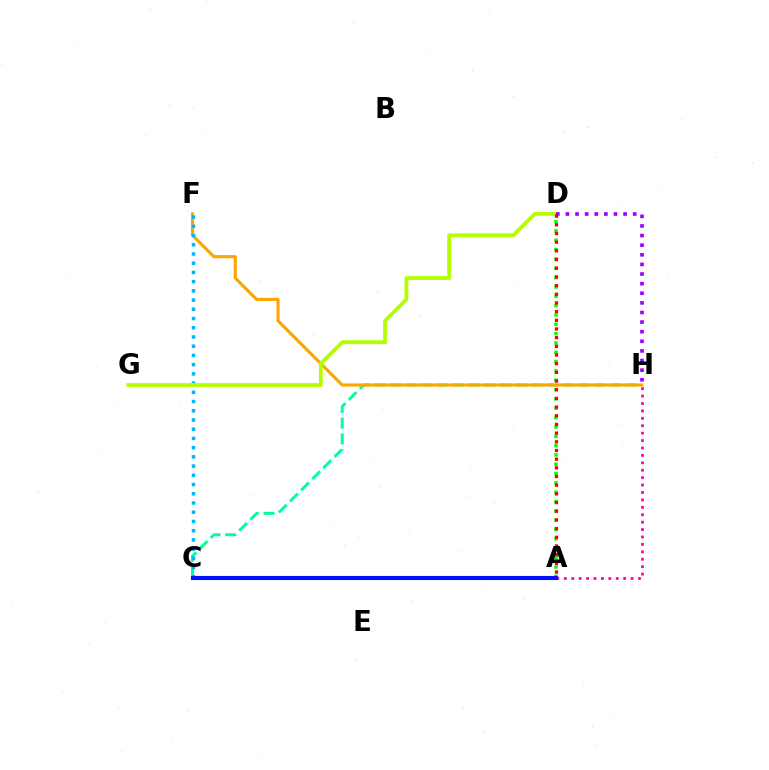{('C', 'H'): [{'color': '#00ff9d', 'line_style': 'dashed', 'thickness': 2.14}], ('F', 'H'): [{'color': '#ffa500', 'line_style': 'solid', 'thickness': 2.24}], ('A', 'H'): [{'color': '#ff00bd', 'line_style': 'dotted', 'thickness': 2.02}], ('C', 'F'): [{'color': '#00b5ff', 'line_style': 'dotted', 'thickness': 2.51}], ('D', 'G'): [{'color': '#b3ff00', 'line_style': 'solid', 'thickness': 2.75}], ('A', 'D'): [{'color': '#08ff00', 'line_style': 'dotted', 'thickness': 2.54}, {'color': '#ff0000', 'line_style': 'dotted', 'thickness': 2.36}], ('A', 'C'): [{'color': '#0010ff', 'line_style': 'solid', 'thickness': 2.96}], ('D', 'H'): [{'color': '#9b00ff', 'line_style': 'dotted', 'thickness': 2.61}]}